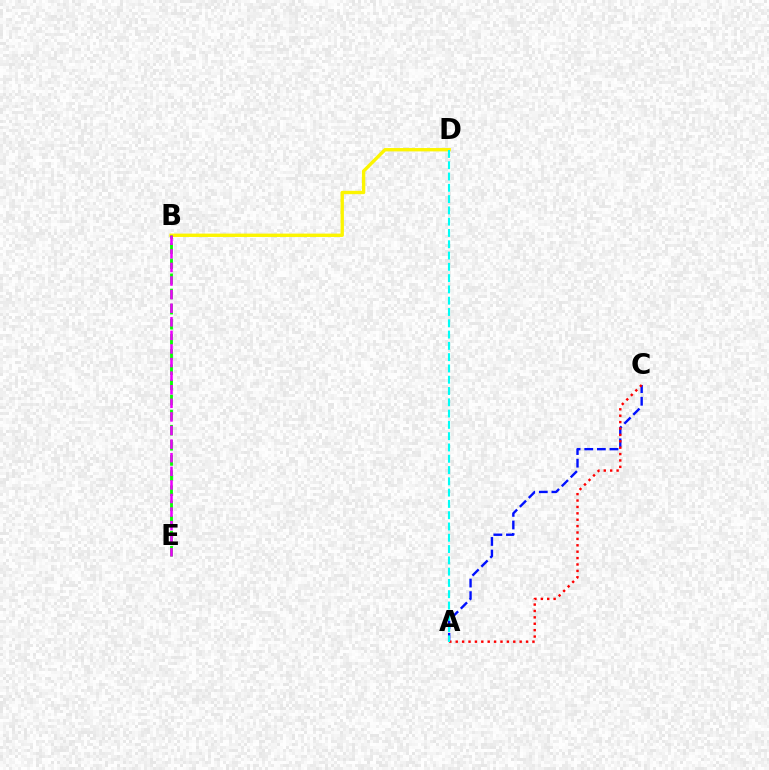{('A', 'C'): [{'color': '#0010ff', 'line_style': 'dashed', 'thickness': 1.71}, {'color': '#ff0000', 'line_style': 'dotted', 'thickness': 1.74}], ('B', 'D'): [{'color': '#fcf500', 'line_style': 'solid', 'thickness': 2.42}], ('B', 'E'): [{'color': '#08ff00', 'line_style': 'dashed', 'thickness': 2.06}, {'color': '#ee00ff', 'line_style': 'dashed', 'thickness': 1.85}], ('A', 'D'): [{'color': '#00fff6', 'line_style': 'dashed', 'thickness': 1.53}]}